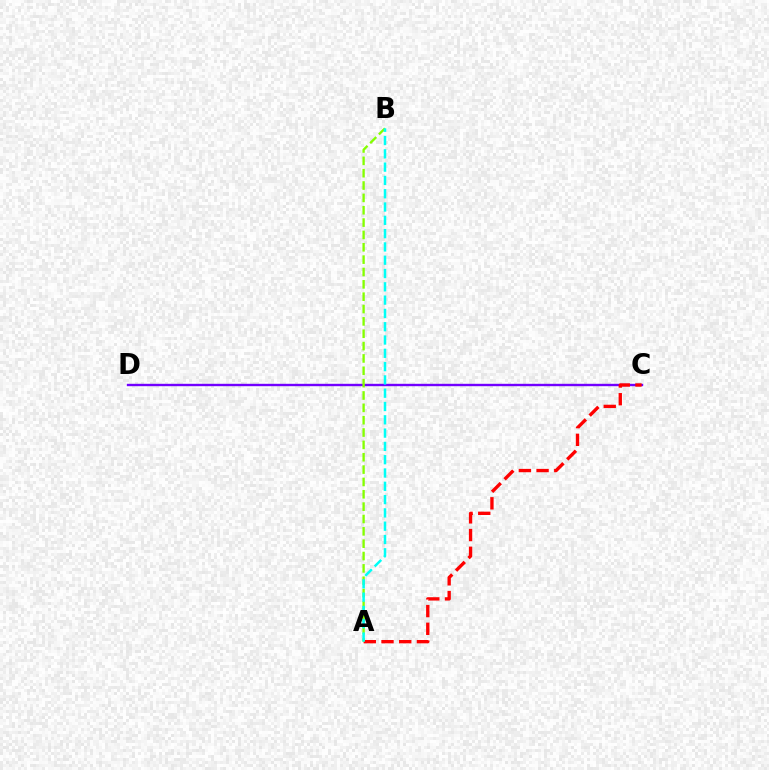{('C', 'D'): [{'color': '#7200ff', 'line_style': 'solid', 'thickness': 1.72}], ('A', 'C'): [{'color': '#ff0000', 'line_style': 'dashed', 'thickness': 2.41}], ('A', 'B'): [{'color': '#84ff00', 'line_style': 'dashed', 'thickness': 1.68}, {'color': '#00fff6', 'line_style': 'dashed', 'thickness': 1.81}]}